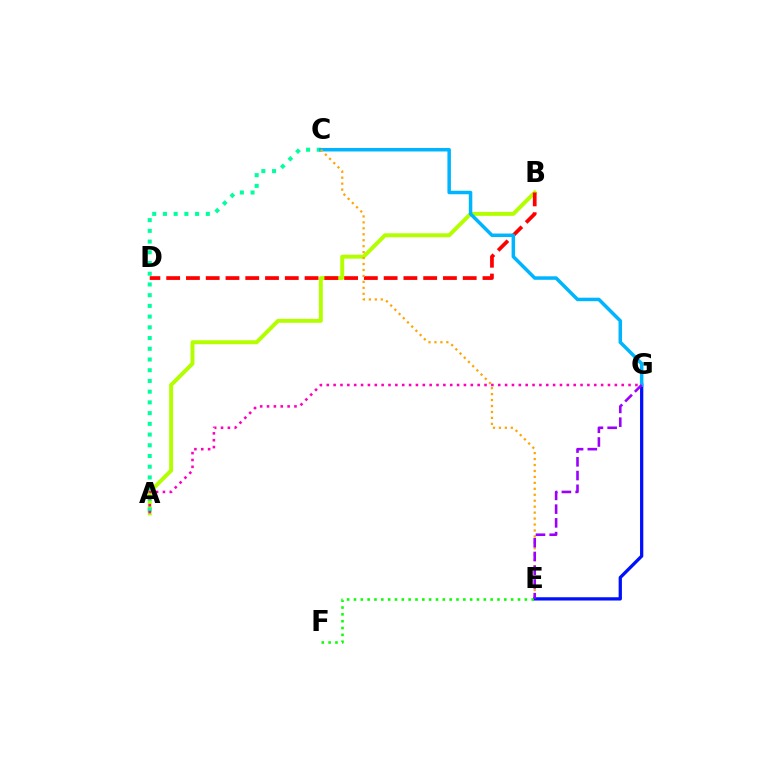{('A', 'B'): [{'color': '#b3ff00', 'line_style': 'solid', 'thickness': 2.85}], ('A', 'C'): [{'color': '#00ff9d', 'line_style': 'dotted', 'thickness': 2.91}], ('B', 'D'): [{'color': '#ff0000', 'line_style': 'dashed', 'thickness': 2.69}], ('E', 'G'): [{'color': '#0010ff', 'line_style': 'solid', 'thickness': 2.35}, {'color': '#9b00ff', 'line_style': 'dashed', 'thickness': 1.87}], ('E', 'F'): [{'color': '#08ff00', 'line_style': 'dotted', 'thickness': 1.86}], ('C', 'G'): [{'color': '#00b5ff', 'line_style': 'solid', 'thickness': 2.52}], ('C', 'E'): [{'color': '#ffa500', 'line_style': 'dotted', 'thickness': 1.62}], ('A', 'G'): [{'color': '#ff00bd', 'line_style': 'dotted', 'thickness': 1.86}]}